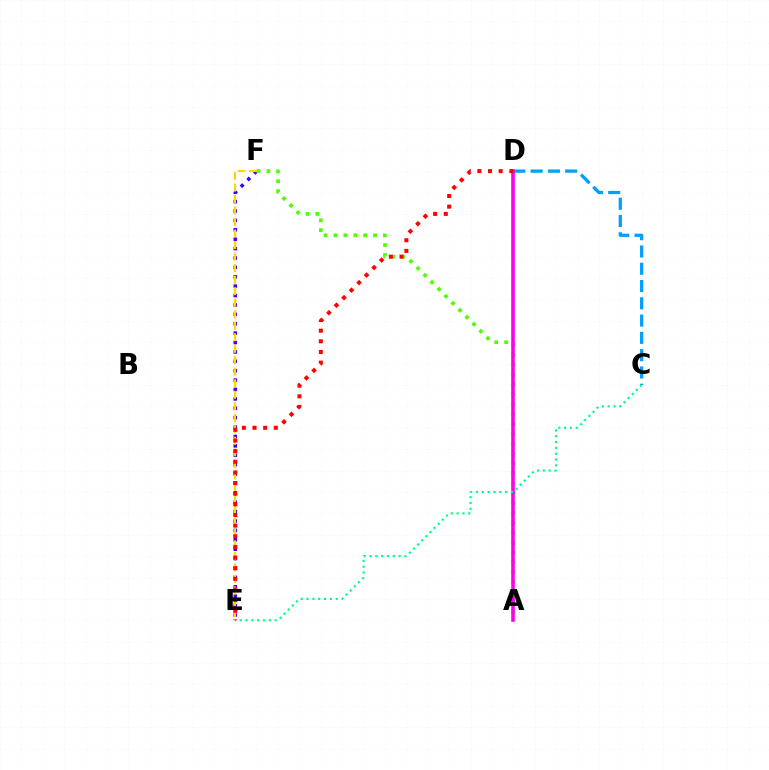{('C', 'D'): [{'color': '#009eff', 'line_style': 'dashed', 'thickness': 2.35}], ('E', 'F'): [{'color': '#3700ff', 'line_style': 'dotted', 'thickness': 2.55}, {'color': '#ffd500', 'line_style': 'dashed', 'thickness': 1.56}], ('A', 'F'): [{'color': '#4fff00', 'line_style': 'dotted', 'thickness': 2.69}], ('A', 'D'): [{'color': '#ff00ed', 'line_style': 'solid', 'thickness': 2.58}], ('C', 'E'): [{'color': '#00ff86', 'line_style': 'dotted', 'thickness': 1.58}], ('D', 'E'): [{'color': '#ff0000', 'line_style': 'dotted', 'thickness': 2.89}]}